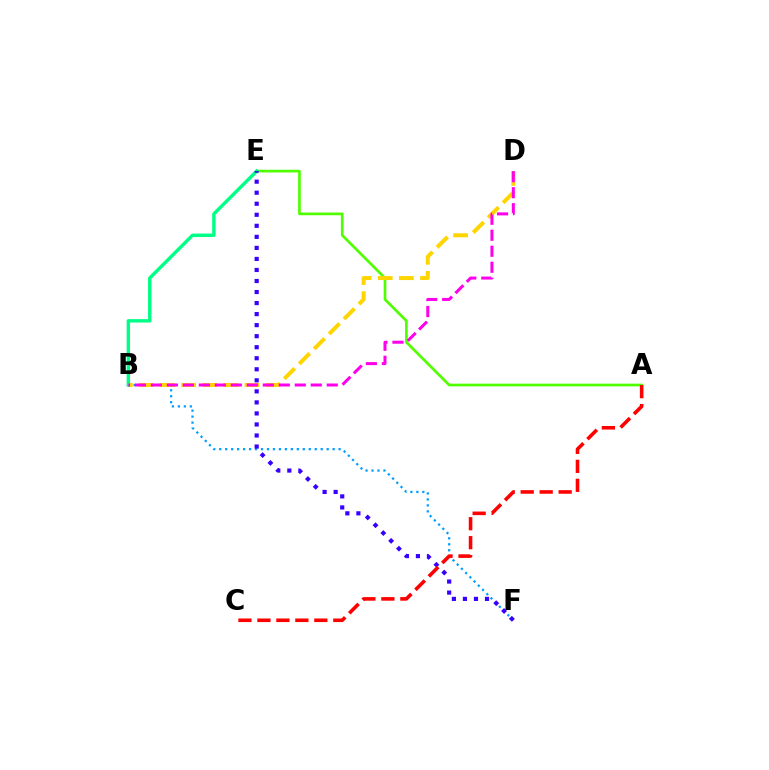{('A', 'E'): [{'color': '#4fff00', 'line_style': 'solid', 'thickness': 1.93}], ('B', 'F'): [{'color': '#009eff', 'line_style': 'dotted', 'thickness': 1.62}], ('B', 'D'): [{'color': '#ffd500', 'line_style': 'dashed', 'thickness': 2.87}, {'color': '#ff00ed', 'line_style': 'dashed', 'thickness': 2.17}], ('B', 'E'): [{'color': '#00ff86', 'line_style': 'solid', 'thickness': 2.46}], ('E', 'F'): [{'color': '#3700ff', 'line_style': 'dotted', 'thickness': 3.0}], ('A', 'C'): [{'color': '#ff0000', 'line_style': 'dashed', 'thickness': 2.58}]}